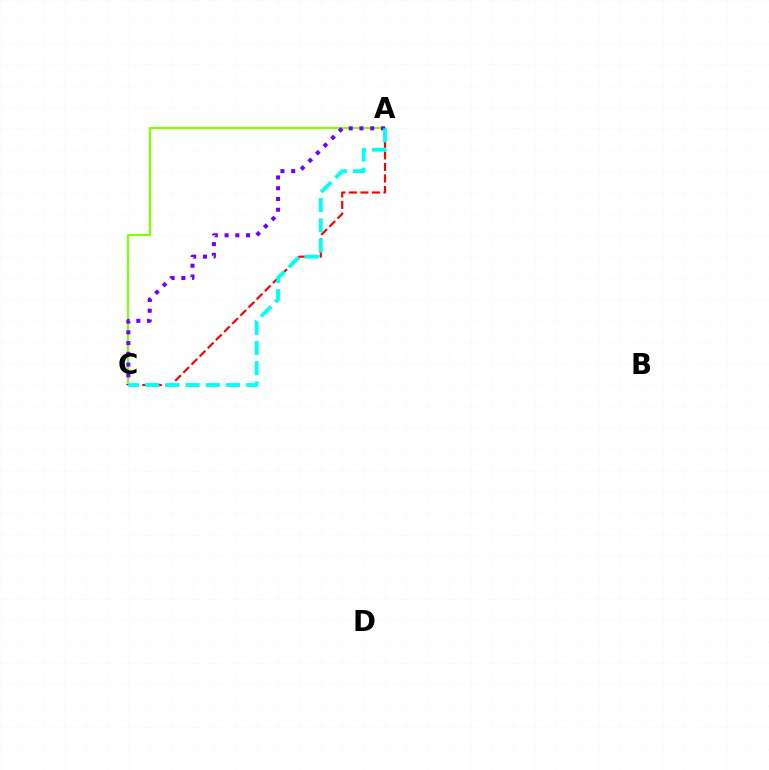{('A', 'C'): [{'color': '#84ff00', 'line_style': 'solid', 'thickness': 1.58}, {'color': '#ff0000', 'line_style': 'dashed', 'thickness': 1.57}, {'color': '#7200ff', 'line_style': 'dotted', 'thickness': 2.92}, {'color': '#00fff6', 'line_style': 'dashed', 'thickness': 2.75}]}